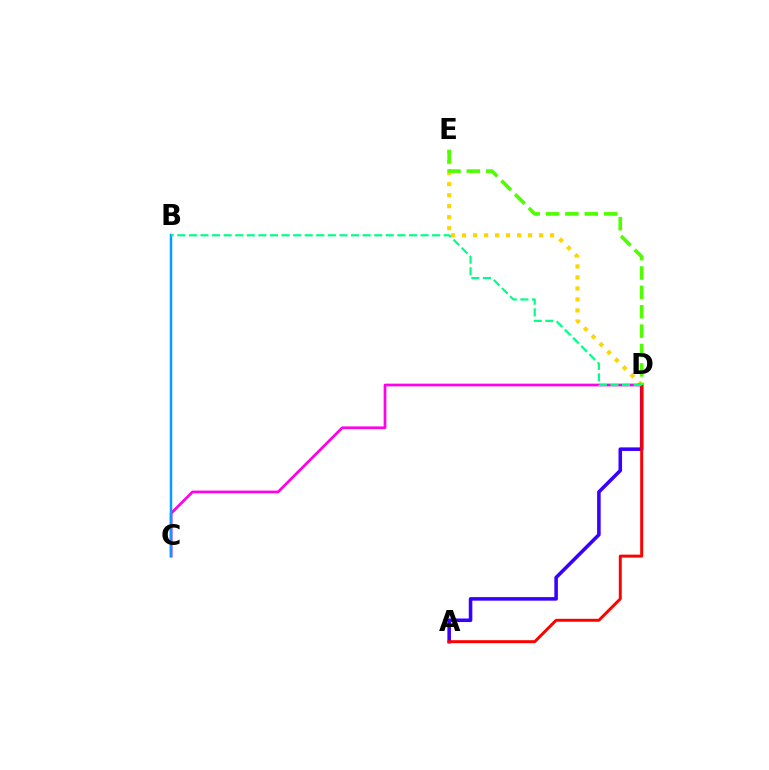{('D', 'E'): [{'color': '#ffd500', 'line_style': 'dotted', 'thickness': 2.99}, {'color': '#4fff00', 'line_style': 'dashed', 'thickness': 2.63}], ('A', 'D'): [{'color': '#3700ff', 'line_style': 'solid', 'thickness': 2.56}, {'color': '#ff0000', 'line_style': 'solid', 'thickness': 2.12}], ('C', 'D'): [{'color': '#ff00ed', 'line_style': 'solid', 'thickness': 1.96}], ('B', 'C'): [{'color': '#009eff', 'line_style': 'solid', 'thickness': 1.78}], ('B', 'D'): [{'color': '#00ff86', 'line_style': 'dashed', 'thickness': 1.57}]}